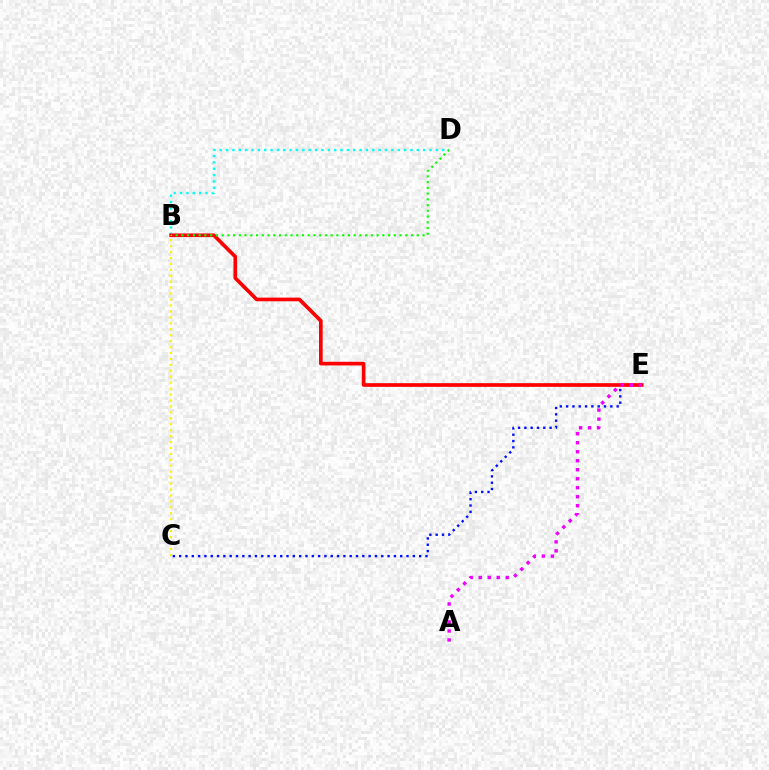{('B', 'D'): [{'color': '#00fff6', 'line_style': 'dotted', 'thickness': 1.73}, {'color': '#08ff00', 'line_style': 'dotted', 'thickness': 1.56}], ('C', 'E'): [{'color': '#0010ff', 'line_style': 'dotted', 'thickness': 1.72}], ('B', 'E'): [{'color': '#ff0000', 'line_style': 'solid', 'thickness': 2.64}], ('B', 'C'): [{'color': '#fcf500', 'line_style': 'dotted', 'thickness': 1.61}], ('A', 'E'): [{'color': '#ee00ff', 'line_style': 'dotted', 'thickness': 2.45}]}